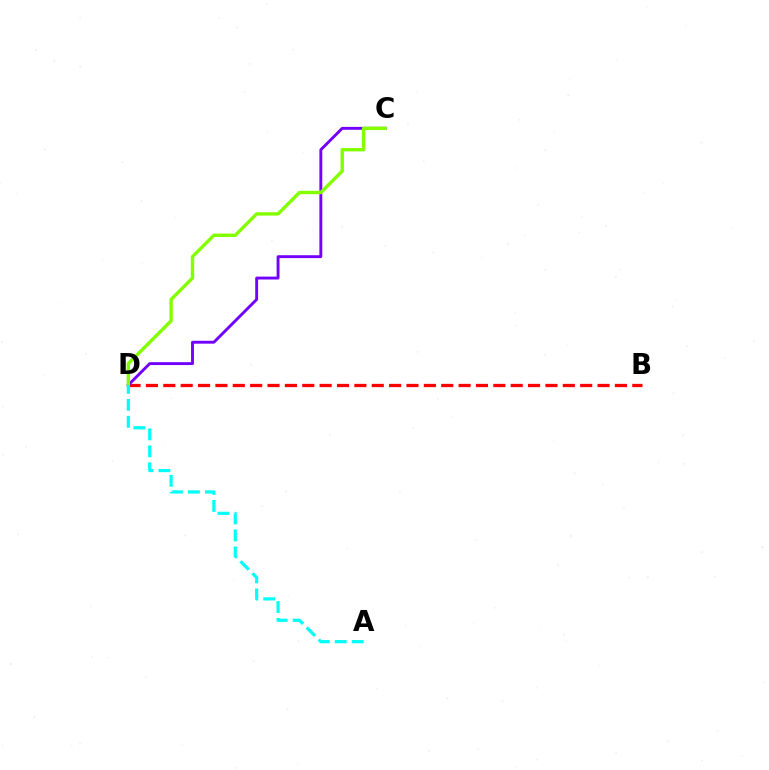{('B', 'D'): [{'color': '#ff0000', 'line_style': 'dashed', 'thickness': 2.36}], ('C', 'D'): [{'color': '#7200ff', 'line_style': 'solid', 'thickness': 2.08}, {'color': '#84ff00', 'line_style': 'solid', 'thickness': 2.45}], ('A', 'D'): [{'color': '#00fff6', 'line_style': 'dashed', 'thickness': 2.3}]}